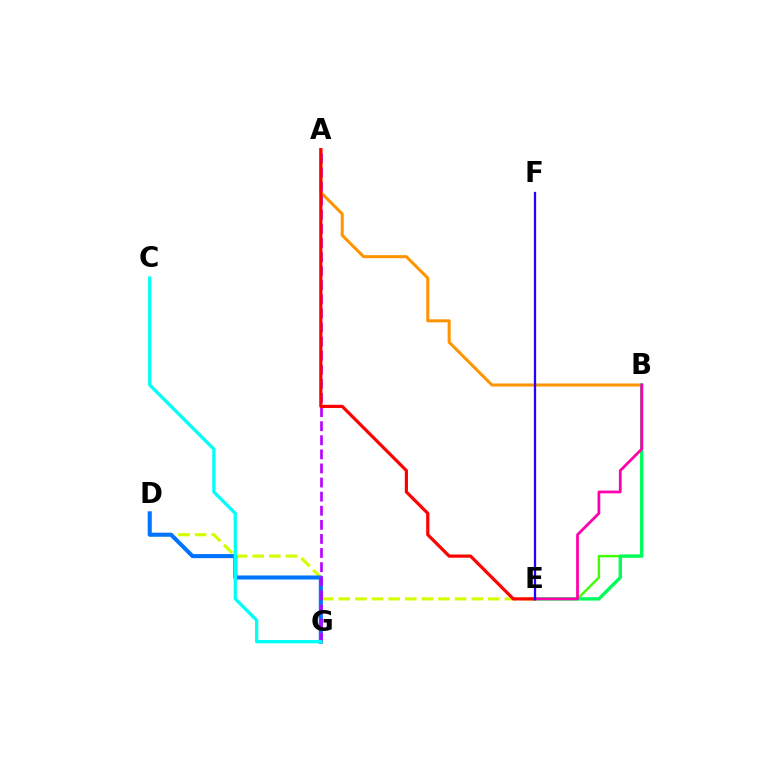{('D', 'E'): [{'color': '#d1ff00', 'line_style': 'dashed', 'thickness': 2.26}], ('A', 'B'): [{'color': '#ff9400', 'line_style': 'solid', 'thickness': 2.19}], ('B', 'E'): [{'color': '#3dff00', 'line_style': 'solid', 'thickness': 1.71}, {'color': '#00ff5c', 'line_style': 'solid', 'thickness': 2.43}, {'color': '#ff00ac', 'line_style': 'solid', 'thickness': 1.98}], ('D', 'G'): [{'color': '#0074ff', 'line_style': 'solid', 'thickness': 2.93}], ('A', 'G'): [{'color': '#b900ff', 'line_style': 'dashed', 'thickness': 1.91}], ('A', 'E'): [{'color': '#ff0000', 'line_style': 'solid', 'thickness': 2.3}], ('C', 'G'): [{'color': '#00fff6', 'line_style': 'solid', 'thickness': 2.36}], ('E', 'F'): [{'color': '#2500ff', 'line_style': 'solid', 'thickness': 1.64}]}